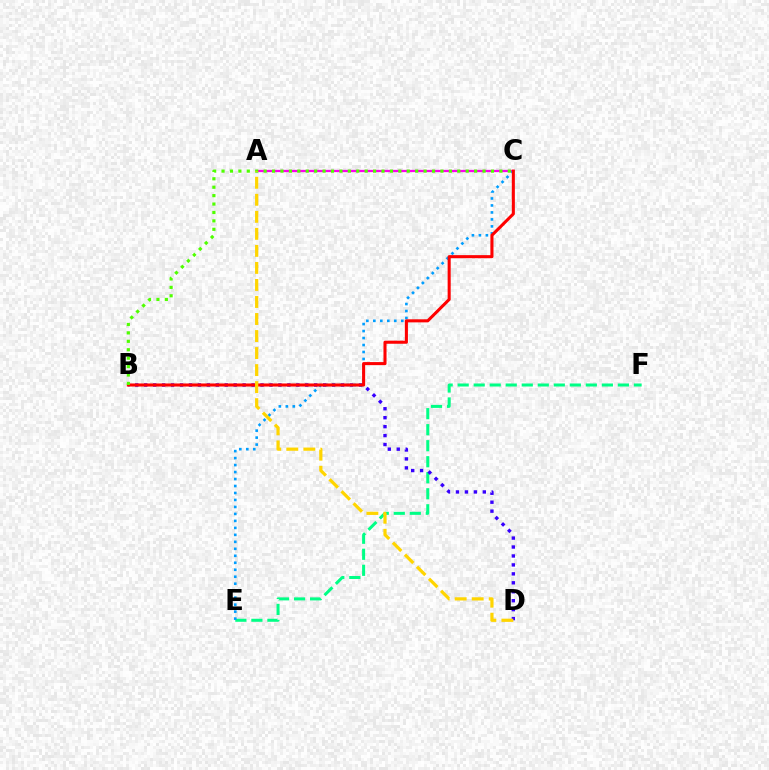{('E', 'F'): [{'color': '#00ff86', 'line_style': 'dashed', 'thickness': 2.18}], ('A', 'C'): [{'color': '#ff00ed', 'line_style': 'solid', 'thickness': 1.65}], ('B', 'D'): [{'color': '#3700ff', 'line_style': 'dotted', 'thickness': 2.43}], ('C', 'E'): [{'color': '#009eff', 'line_style': 'dotted', 'thickness': 1.9}], ('B', 'C'): [{'color': '#ff0000', 'line_style': 'solid', 'thickness': 2.2}, {'color': '#4fff00', 'line_style': 'dotted', 'thickness': 2.29}], ('A', 'D'): [{'color': '#ffd500', 'line_style': 'dashed', 'thickness': 2.31}]}